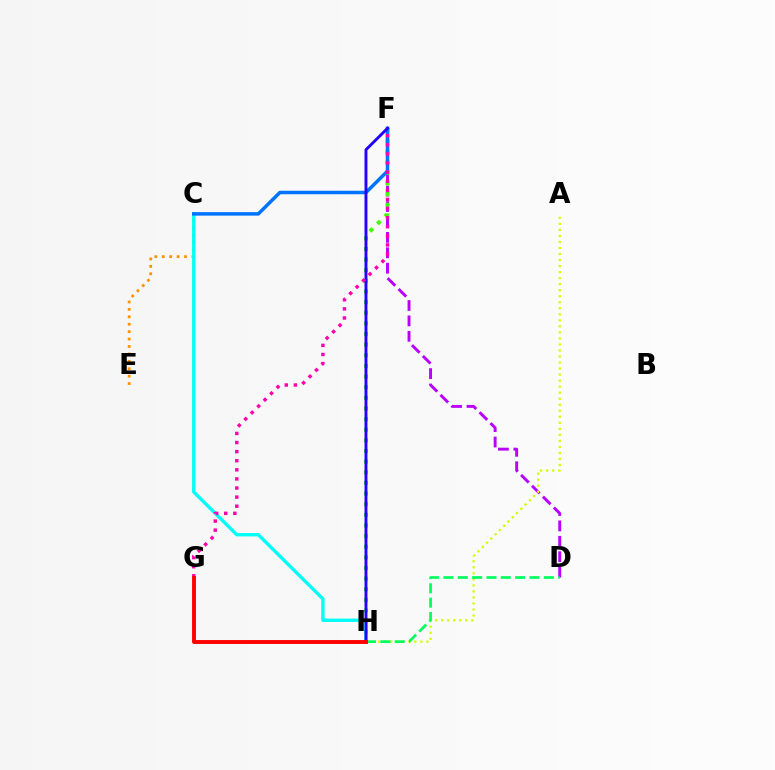{('D', 'F'): [{'color': '#b900ff', 'line_style': 'dashed', 'thickness': 2.09}], ('C', 'E'): [{'color': '#ff9400', 'line_style': 'dotted', 'thickness': 2.02}], ('A', 'H'): [{'color': '#d1ff00', 'line_style': 'dotted', 'thickness': 1.64}], ('D', 'H'): [{'color': '#00ff5c', 'line_style': 'dashed', 'thickness': 1.95}], ('F', 'H'): [{'color': '#3dff00', 'line_style': 'dotted', 'thickness': 2.89}, {'color': '#2500ff', 'line_style': 'solid', 'thickness': 2.09}], ('C', 'H'): [{'color': '#00fff6', 'line_style': 'solid', 'thickness': 2.41}], ('C', 'F'): [{'color': '#0074ff', 'line_style': 'solid', 'thickness': 2.52}], ('F', 'G'): [{'color': '#ff00ac', 'line_style': 'dotted', 'thickness': 2.47}], ('G', 'H'): [{'color': '#ff0000', 'line_style': 'solid', 'thickness': 2.8}]}